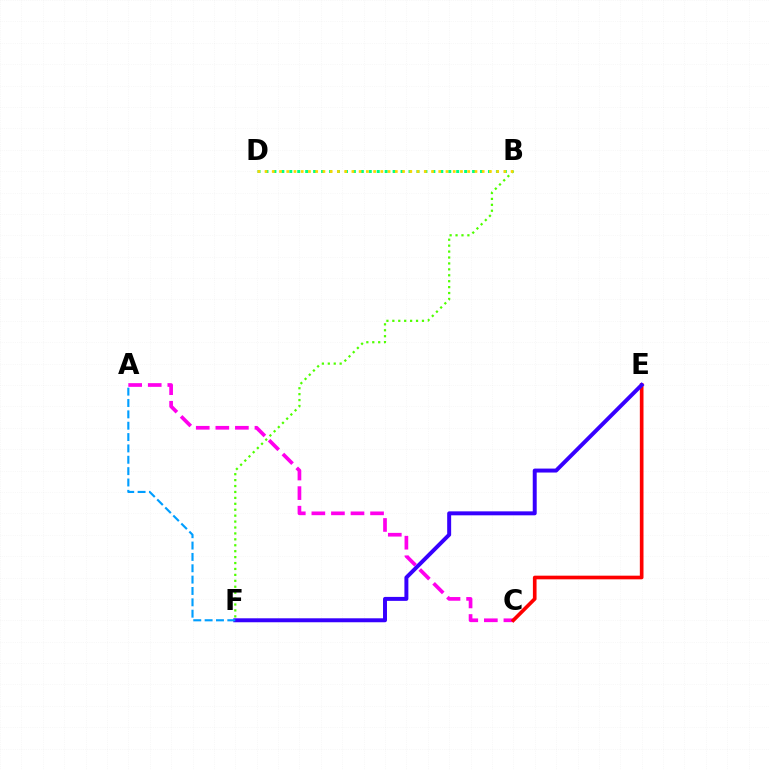{('B', 'F'): [{'color': '#4fff00', 'line_style': 'dotted', 'thickness': 1.61}], ('B', 'D'): [{'color': '#00ff86', 'line_style': 'dotted', 'thickness': 2.16}, {'color': '#ffd500', 'line_style': 'dotted', 'thickness': 1.97}], ('A', 'C'): [{'color': '#ff00ed', 'line_style': 'dashed', 'thickness': 2.66}], ('C', 'E'): [{'color': '#ff0000', 'line_style': 'solid', 'thickness': 2.63}], ('E', 'F'): [{'color': '#3700ff', 'line_style': 'solid', 'thickness': 2.85}], ('A', 'F'): [{'color': '#009eff', 'line_style': 'dashed', 'thickness': 1.54}]}